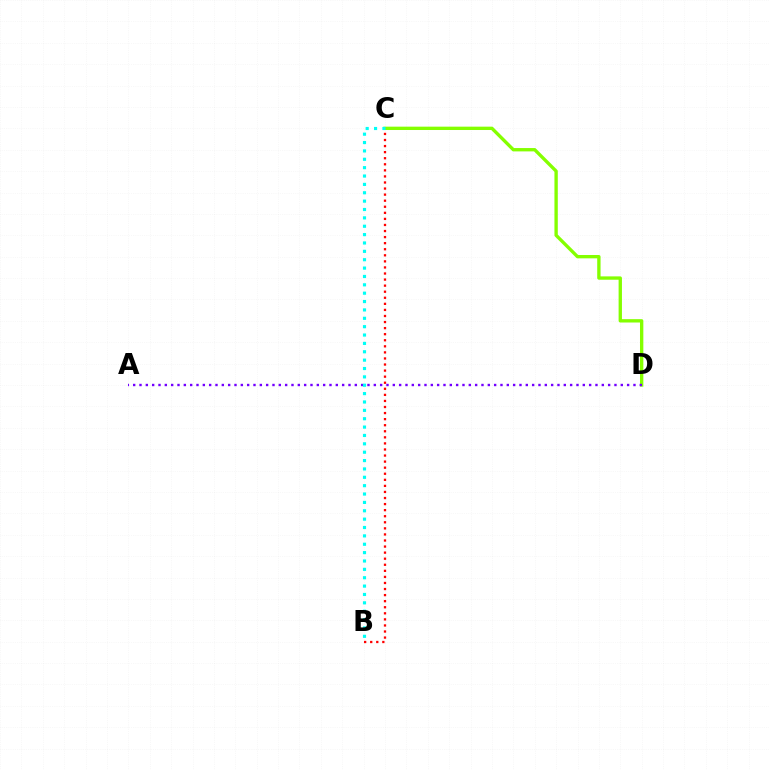{('B', 'C'): [{'color': '#ff0000', 'line_style': 'dotted', 'thickness': 1.65}, {'color': '#00fff6', 'line_style': 'dotted', 'thickness': 2.27}], ('C', 'D'): [{'color': '#84ff00', 'line_style': 'solid', 'thickness': 2.41}], ('A', 'D'): [{'color': '#7200ff', 'line_style': 'dotted', 'thickness': 1.72}]}